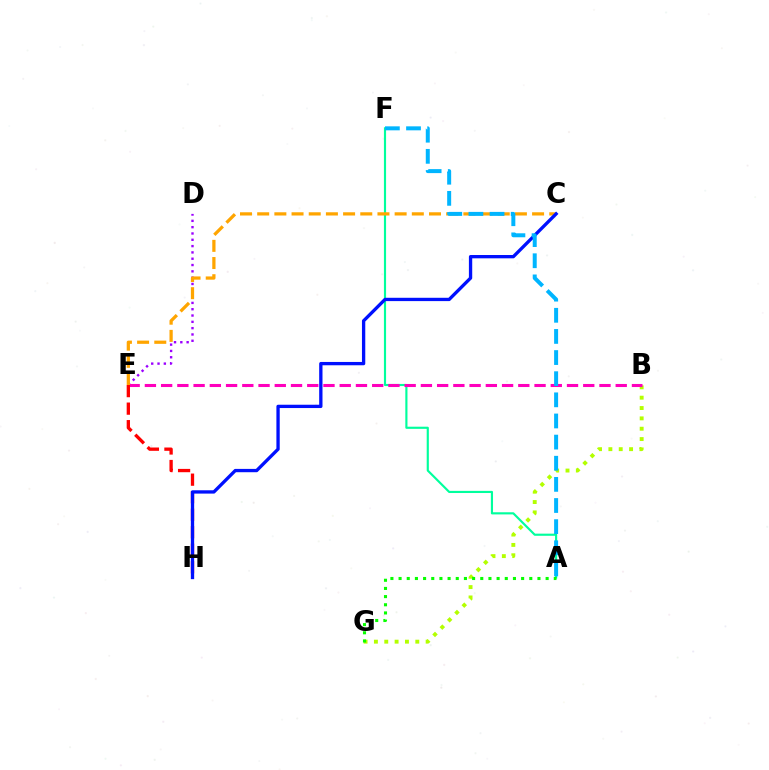{('B', 'G'): [{'color': '#b3ff00', 'line_style': 'dotted', 'thickness': 2.81}], ('A', 'F'): [{'color': '#00ff9d', 'line_style': 'solid', 'thickness': 1.55}, {'color': '#00b5ff', 'line_style': 'dashed', 'thickness': 2.87}], ('D', 'E'): [{'color': '#9b00ff', 'line_style': 'dotted', 'thickness': 1.71}], ('B', 'E'): [{'color': '#ff00bd', 'line_style': 'dashed', 'thickness': 2.21}], ('A', 'G'): [{'color': '#08ff00', 'line_style': 'dotted', 'thickness': 2.22}], ('C', 'E'): [{'color': '#ffa500', 'line_style': 'dashed', 'thickness': 2.33}], ('E', 'H'): [{'color': '#ff0000', 'line_style': 'dashed', 'thickness': 2.38}], ('C', 'H'): [{'color': '#0010ff', 'line_style': 'solid', 'thickness': 2.39}]}